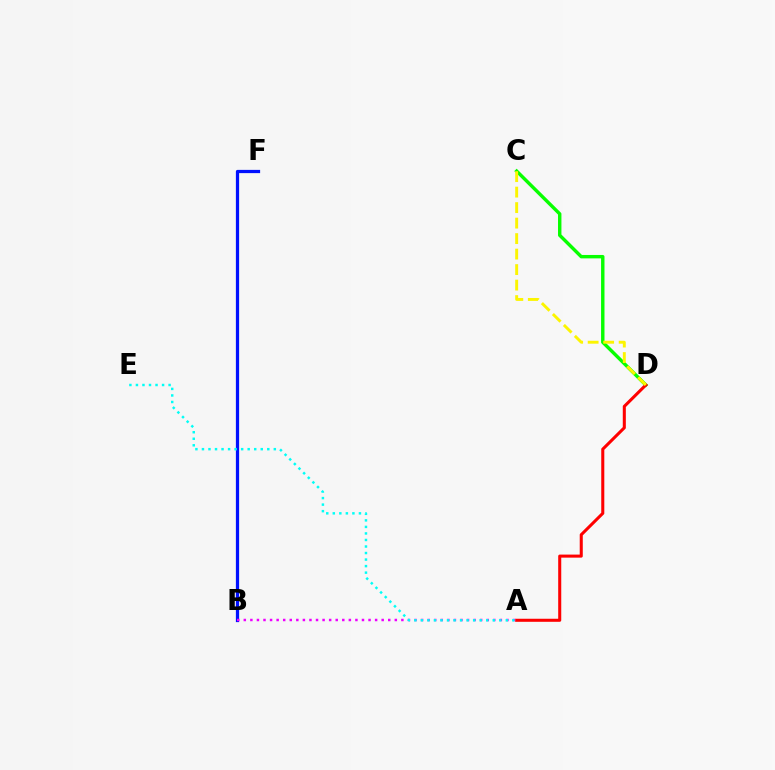{('C', 'D'): [{'color': '#08ff00', 'line_style': 'solid', 'thickness': 2.46}, {'color': '#fcf500', 'line_style': 'dashed', 'thickness': 2.11}], ('A', 'D'): [{'color': '#ff0000', 'line_style': 'solid', 'thickness': 2.2}], ('B', 'F'): [{'color': '#0010ff', 'line_style': 'solid', 'thickness': 2.33}], ('A', 'B'): [{'color': '#ee00ff', 'line_style': 'dotted', 'thickness': 1.78}], ('A', 'E'): [{'color': '#00fff6', 'line_style': 'dotted', 'thickness': 1.78}]}